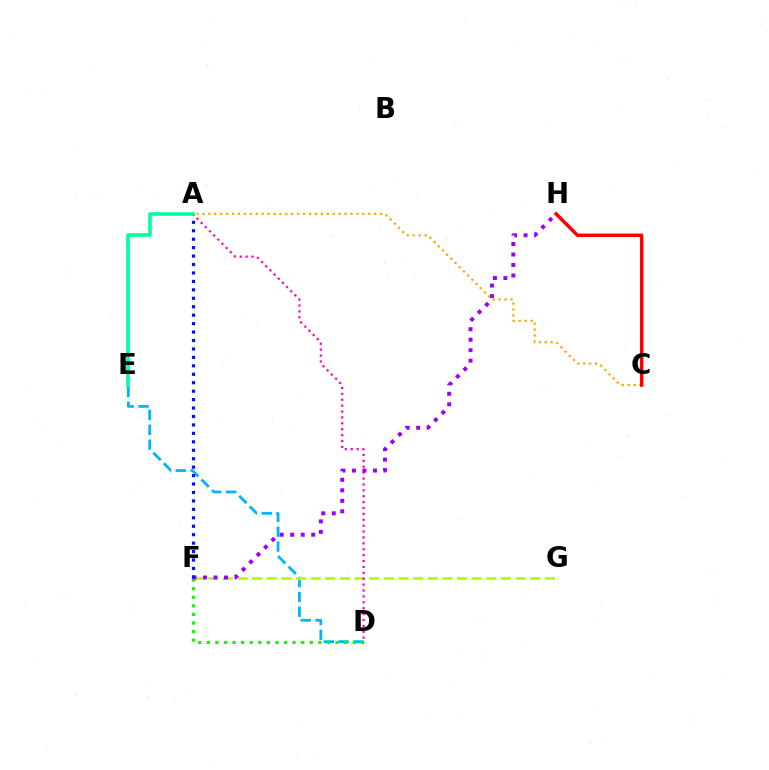{('D', 'E'): [{'color': '#00b5ff', 'line_style': 'dashed', 'thickness': 2.01}], ('D', 'F'): [{'color': '#08ff00', 'line_style': 'dotted', 'thickness': 2.33}], ('F', 'G'): [{'color': '#b3ff00', 'line_style': 'dashed', 'thickness': 1.99}], ('A', 'D'): [{'color': '#ff00bd', 'line_style': 'dotted', 'thickness': 1.6}], ('A', 'C'): [{'color': '#ffa500', 'line_style': 'dotted', 'thickness': 1.61}], ('F', 'H'): [{'color': '#9b00ff', 'line_style': 'dotted', 'thickness': 2.85}], ('C', 'H'): [{'color': '#ff0000', 'line_style': 'solid', 'thickness': 2.5}], ('A', 'F'): [{'color': '#0010ff', 'line_style': 'dotted', 'thickness': 2.29}], ('A', 'E'): [{'color': '#00ff9d', 'line_style': 'solid', 'thickness': 2.61}]}